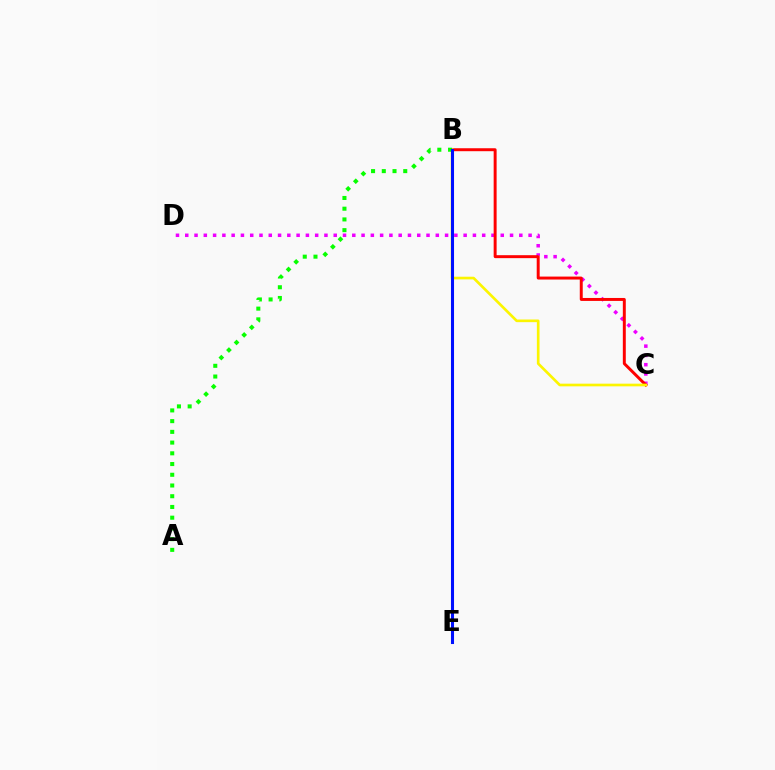{('B', 'E'): [{'color': '#00fff6', 'line_style': 'dotted', 'thickness': 1.94}, {'color': '#0010ff', 'line_style': 'solid', 'thickness': 2.2}], ('C', 'D'): [{'color': '#ee00ff', 'line_style': 'dotted', 'thickness': 2.52}], ('B', 'C'): [{'color': '#ff0000', 'line_style': 'solid', 'thickness': 2.13}, {'color': '#fcf500', 'line_style': 'solid', 'thickness': 1.92}], ('A', 'B'): [{'color': '#08ff00', 'line_style': 'dotted', 'thickness': 2.91}]}